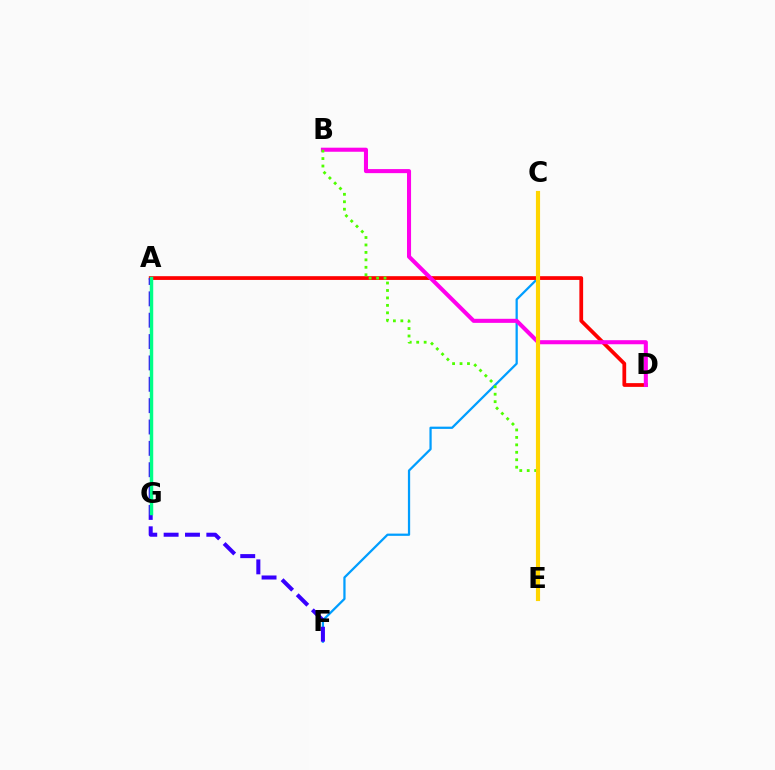{('C', 'F'): [{'color': '#009eff', 'line_style': 'solid', 'thickness': 1.62}], ('A', 'D'): [{'color': '#ff0000', 'line_style': 'solid', 'thickness': 2.7}], ('A', 'F'): [{'color': '#3700ff', 'line_style': 'dashed', 'thickness': 2.9}], ('B', 'D'): [{'color': '#ff00ed', 'line_style': 'solid', 'thickness': 2.92}], ('A', 'G'): [{'color': '#00ff86', 'line_style': 'solid', 'thickness': 2.49}], ('B', 'E'): [{'color': '#4fff00', 'line_style': 'dotted', 'thickness': 2.02}], ('C', 'E'): [{'color': '#ffd500', 'line_style': 'solid', 'thickness': 2.99}]}